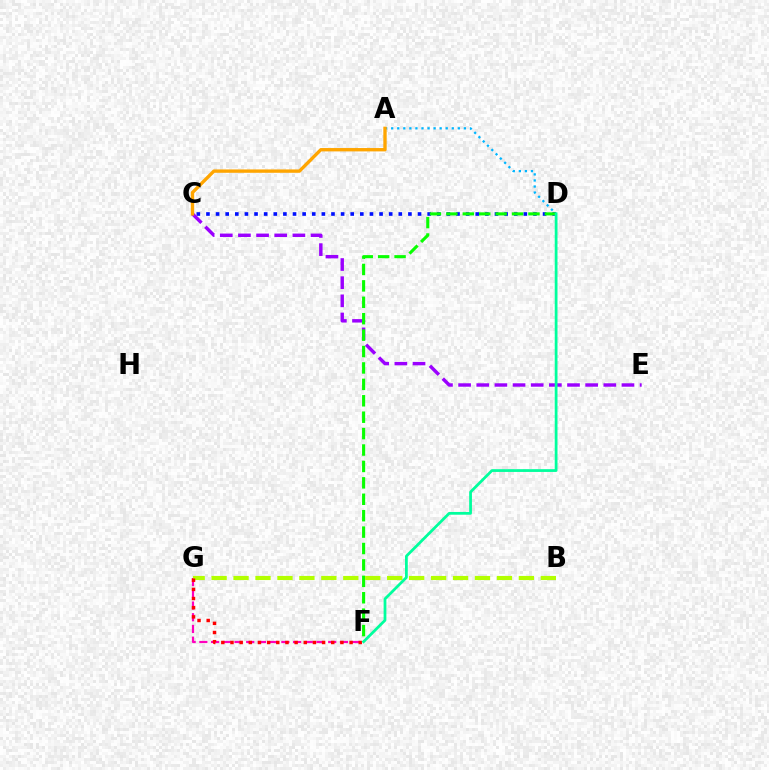{('A', 'D'): [{'color': '#00b5ff', 'line_style': 'dotted', 'thickness': 1.65}], ('F', 'G'): [{'color': '#ff00bd', 'line_style': 'dashed', 'thickness': 1.59}, {'color': '#ff0000', 'line_style': 'dotted', 'thickness': 2.49}], ('C', 'D'): [{'color': '#0010ff', 'line_style': 'dotted', 'thickness': 2.61}], ('C', 'E'): [{'color': '#9b00ff', 'line_style': 'dashed', 'thickness': 2.47}], ('D', 'F'): [{'color': '#08ff00', 'line_style': 'dashed', 'thickness': 2.23}, {'color': '#00ff9d', 'line_style': 'solid', 'thickness': 1.99}], ('B', 'G'): [{'color': '#b3ff00', 'line_style': 'dashed', 'thickness': 2.98}], ('A', 'C'): [{'color': '#ffa500', 'line_style': 'solid', 'thickness': 2.42}]}